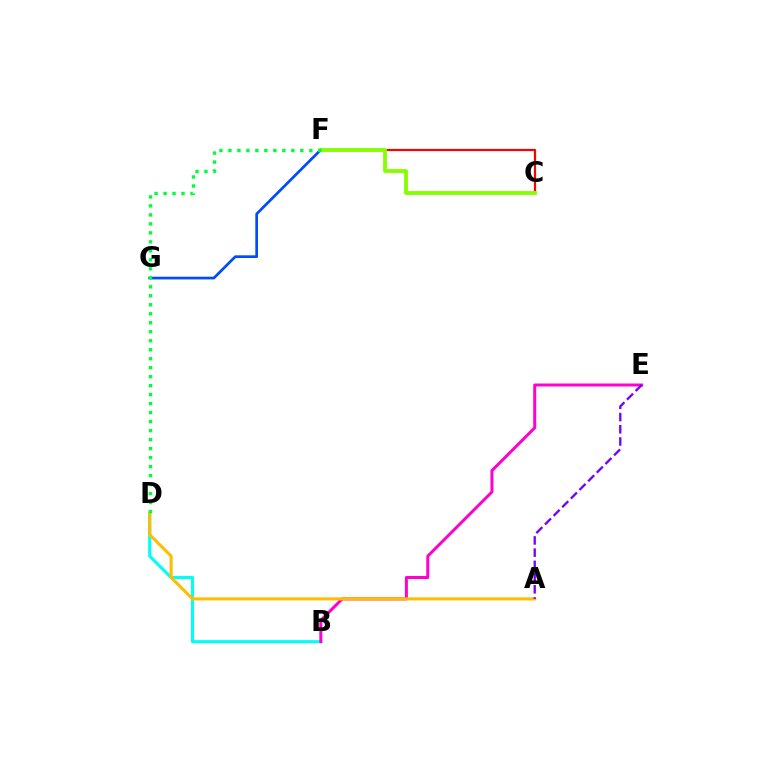{('B', 'D'): [{'color': '#00fff6', 'line_style': 'solid', 'thickness': 2.23}], ('C', 'F'): [{'color': '#ff0000', 'line_style': 'solid', 'thickness': 1.58}, {'color': '#84ff00', 'line_style': 'solid', 'thickness': 2.75}], ('B', 'E'): [{'color': '#ff00cf', 'line_style': 'solid', 'thickness': 2.15}], ('F', 'G'): [{'color': '#004bff', 'line_style': 'solid', 'thickness': 1.94}], ('A', 'D'): [{'color': '#ffbd00', 'line_style': 'solid', 'thickness': 2.22}], ('A', 'E'): [{'color': '#7200ff', 'line_style': 'dashed', 'thickness': 1.66}], ('D', 'F'): [{'color': '#00ff39', 'line_style': 'dotted', 'thickness': 2.44}]}